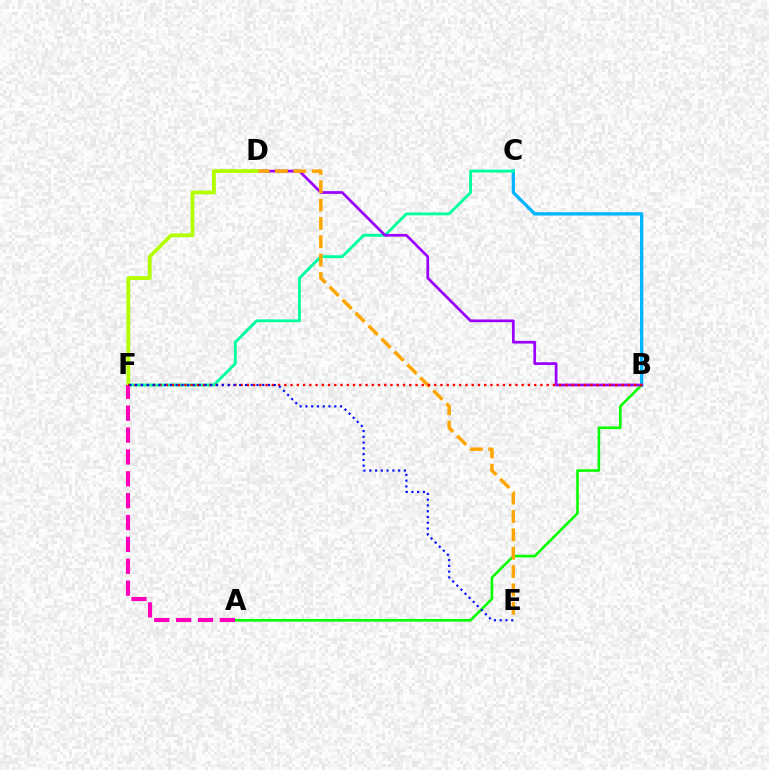{('B', 'C'): [{'color': '#00b5ff', 'line_style': 'solid', 'thickness': 2.4}], ('C', 'F'): [{'color': '#00ff9d', 'line_style': 'solid', 'thickness': 2.05}], ('A', 'B'): [{'color': '#08ff00', 'line_style': 'solid', 'thickness': 1.87}], ('B', 'D'): [{'color': '#9b00ff', 'line_style': 'solid', 'thickness': 1.95}], ('D', 'E'): [{'color': '#ffa500', 'line_style': 'dashed', 'thickness': 2.49}], ('D', 'F'): [{'color': '#b3ff00', 'line_style': 'solid', 'thickness': 2.75}], ('A', 'F'): [{'color': '#ff00bd', 'line_style': 'dashed', 'thickness': 2.97}], ('B', 'F'): [{'color': '#ff0000', 'line_style': 'dotted', 'thickness': 1.7}], ('E', 'F'): [{'color': '#0010ff', 'line_style': 'dotted', 'thickness': 1.57}]}